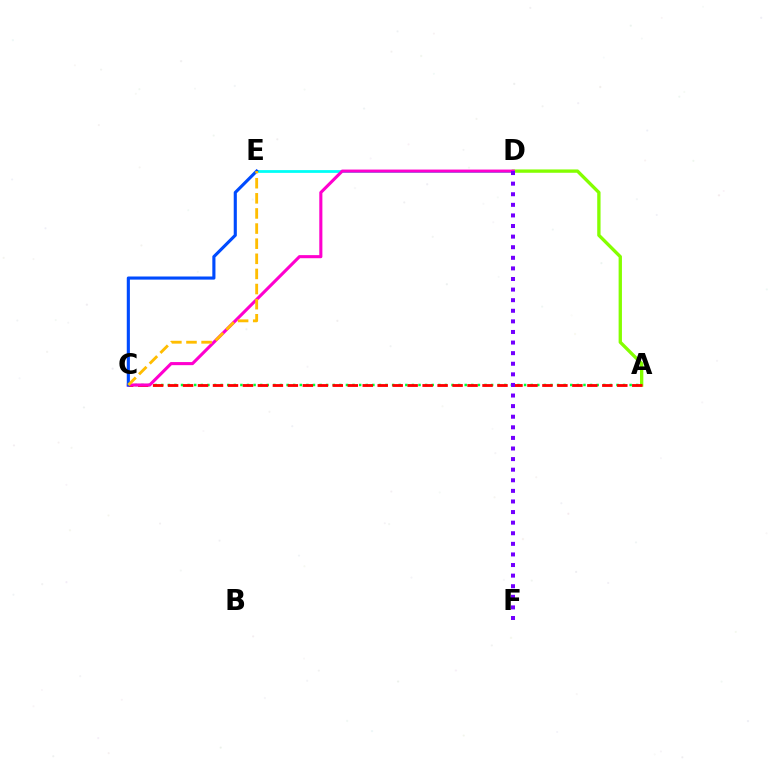{('A', 'C'): [{'color': '#00ff39', 'line_style': 'dotted', 'thickness': 1.79}, {'color': '#ff0000', 'line_style': 'dashed', 'thickness': 2.03}], ('A', 'D'): [{'color': '#84ff00', 'line_style': 'solid', 'thickness': 2.4}], ('D', 'E'): [{'color': '#00fff6', 'line_style': 'solid', 'thickness': 1.99}], ('C', 'D'): [{'color': '#ff00cf', 'line_style': 'solid', 'thickness': 2.23}], ('C', 'E'): [{'color': '#004bff', 'line_style': 'solid', 'thickness': 2.25}, {'color': '#ffbd00', 'line_style': 'dashed', 'thickness': 2.05}], ('D', 'F'): [{'color': '#7200ff', 'line_style': 'dotted', 'thickness': 2.88}]}